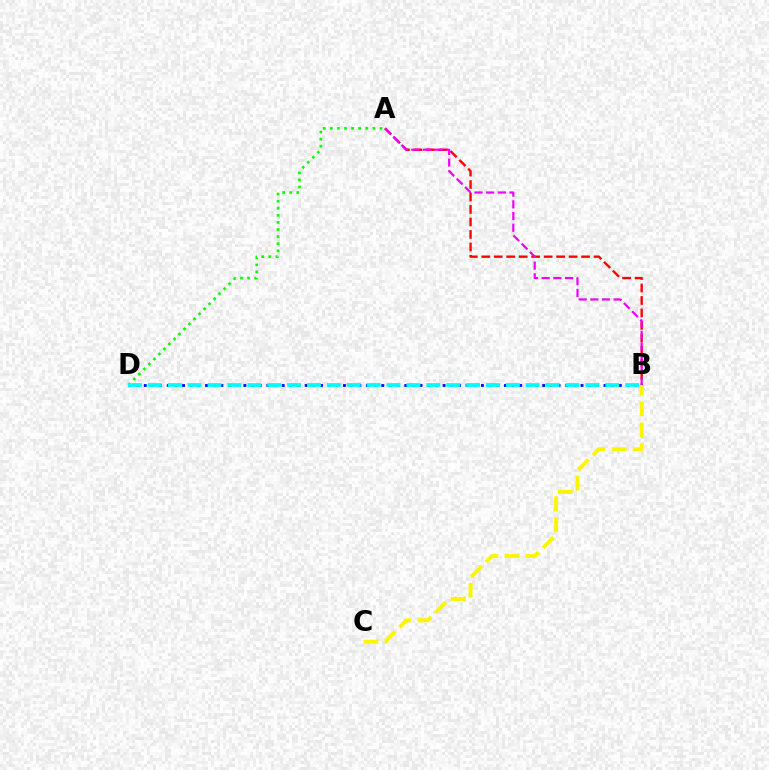{('B', 'D'): [{'color': '#0010ff', 'line_style': 'dotted', 'thickness': 2.08}, {'color': '#00fff6', 'line_style': 'dashed', 'thickness': 2.7}], ('B', 'C'): [{'color': '#fcf500', 'line_style': 'dashed', 'thickness': 2.85}], ('A', 'B'): [{'color': '#ff0000', 'line_style': 'dashed', 'thickness': 1.7}, {'color': '#ee00ff', 'line_style': 'dashed', 'thickness': 1.59}], ('A', 'D'): [{'color': '#08ff00', 'line_style': 'dotted', 'thickness': 1.93}]}